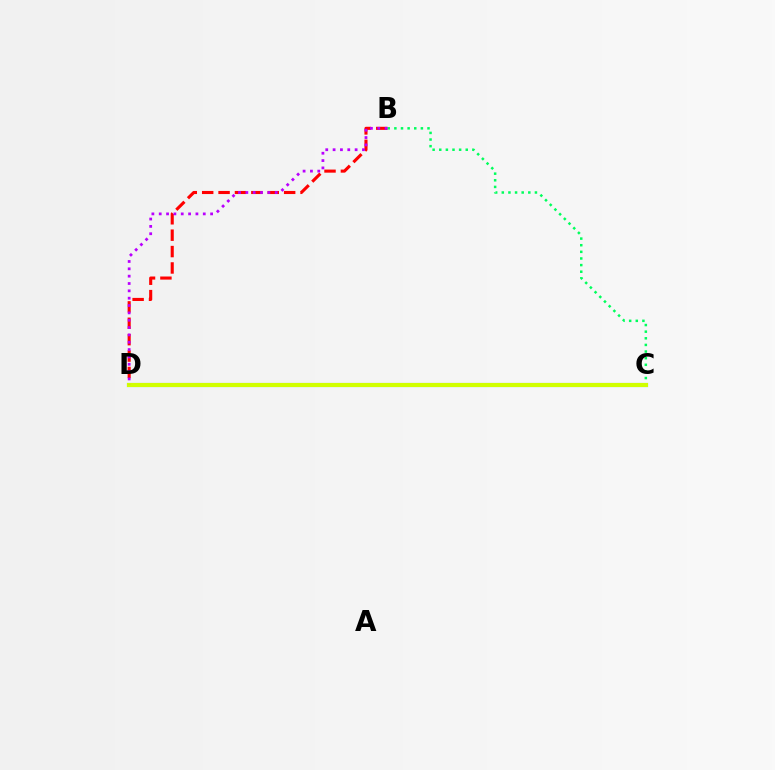{('C', 'D'): [{'color': '#0074ff', 'line_style': 'solid', 'thickness': 2.92}, {'color': '#d1ff00', 'line_style': 'solid', 'thickness': 2.98}], ('B', 'D'): [{'color': '#ff0000', 'line_style': 'dashed', 'thickness': 2.23}, {'color': '#b900ff', 'line_style': 'dotted', 'thickness': 1.99}], ('B', 'C'): [{'color': '#00ff5c', 'line_style': 'dotted', 'thickness': 1.8}]}